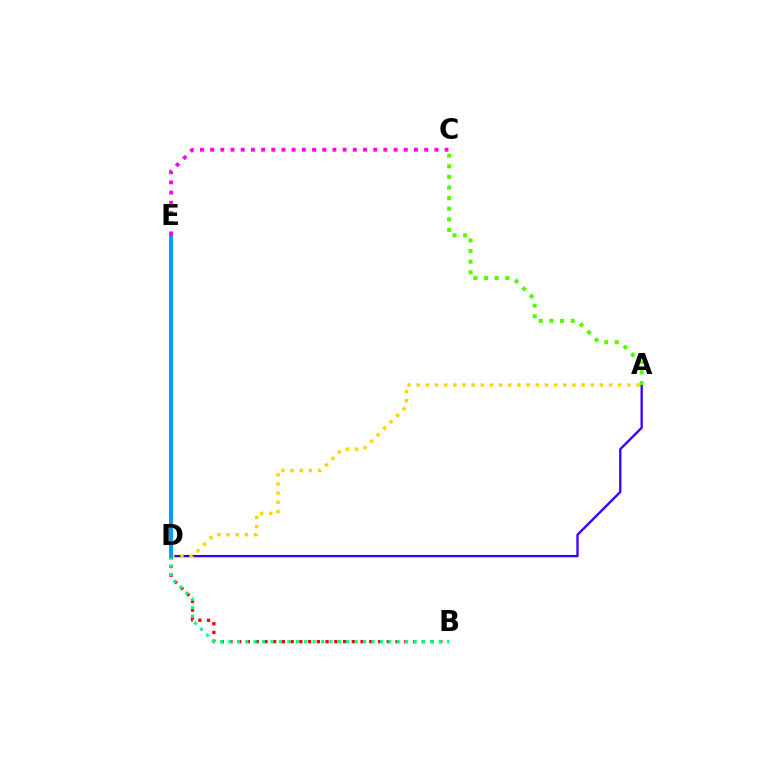{('B', 'D'): [{'color': '#ff0000', 'line_style': 'dotted', 'thickness': 2.38}, {'color': '#00ff86', 'line_style': 'dotted', 'thickness': 2.29}], ('A', 'D'): [{'color': '#3700ff', 'line_style': 'solid', 'thickness': 1.67}, {'color': '#ffd500', 'line_style': 'dotted', 'thickness': 2.49}], ('A', 'C'): [{'color': '#4fff00', 'line_style': 'dotted', 'thickness': 2.88}], ('D', 'E'): [{'color': '#009eff', 'line_style': 'solid', 'thickness': 2.85}], ('C', 'E'): [{'color': '#ff00ed', 'line_style': 'dotted', 'thickness': 2.77}]}